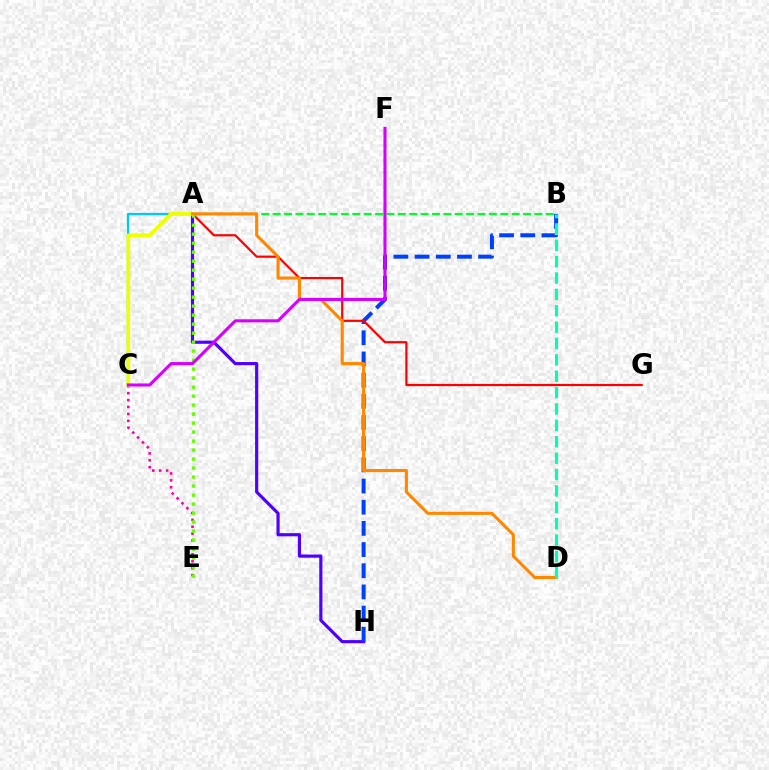{('C', 'E'): [{'color': '#ff00a0', 'line_style': 'dotted', 'thickness': 1.88}], ('A', 'B'): [{'color': '#00ff27', 'line_style': 'dashed', 'thickness': 1.55}], ('A', 'H'): [{'color': '#4f00ff', 'line_style': 'solid', 'thickness': 2.27}], ('A', 'C'): [{'color': '#00c7ff', 'line_style': 'solid', 'thickness': 1.61}, {'color': '#eeff00', 'line_style': 'solid', 'thickness': 2.66}], ('B', 'H'): [{'color': '#003fff', 'line_style': 'dashed', 'thickness': 2.88}], ('A', 'G'): [{'color': '#ff0000', 'line_style': 'solid', 'thickness': 1.57}], ('A', 'E'): [{'color': '#66ff00', 'line_style': 'dotted', 'thickness': 2.44}], ('A', 'D'): [{'color': '#ff8800', 'line_style': 'solid', 'thickness': 2.23}], ('C', 'F'): [{'color': '#d600ff', 'line_style': 'solid', 'thickness': 2.22}], ('B', 'D'): [{'color': '#00ffaf', 'line_style': 'dashed', 'thickness': 2.22}]}